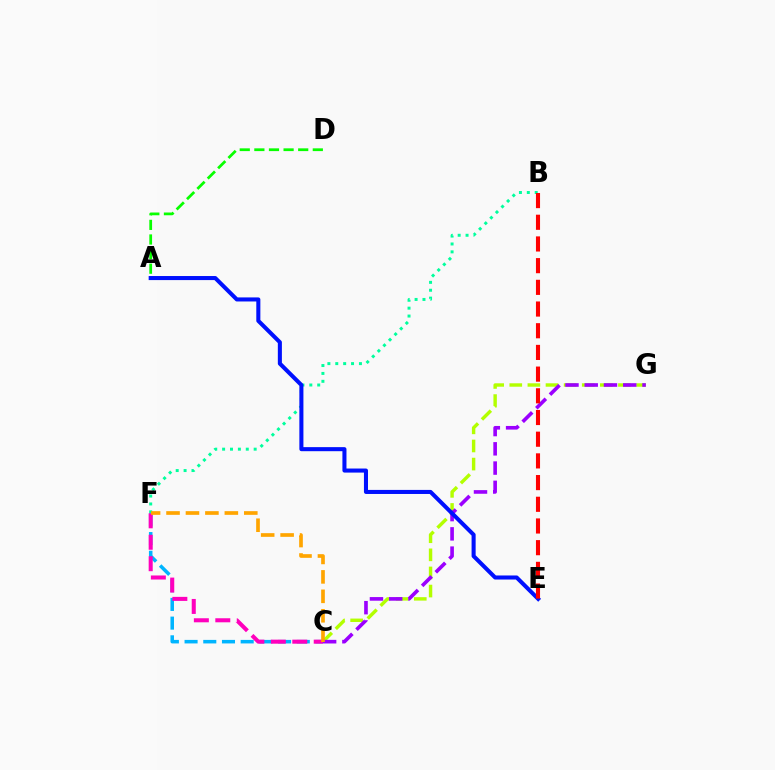{('C', 'G'): [{'color': '#b3ff00', 'line_style': 'dashed', 'thickness': 2.46}, {'color': '#9b00ff', 'line_style': 'dashed', 'thickness': 2.62}], ('B', 'F'): [{'color': '#00ff9d', 'line_style': 'dotted', 'thickness': 2.14}], ('C', 'F'): [{'color': '#00b5ff', 'line_style': 'dashed', 'thickness': 2.54}, {'color': '#ff00bd', 'line_style': 'dashed', 'thickness': 2.91}, {'color': '#ffa500', 'line_style': 'dashed', 'thickness': 2.64}], ('A', 'D'): [{'color': '#08ff00', 'line_style': 'dashed', 'thickness': 1.98}], ('A', 'E'): [{'color': '#0010ff', 'line_style': 'solid', 'thickness': 2.92}], ('B', 'E'): [{'color': '#ff0000', 'line_style': 'dashed', 'thickness': 2.95}]}